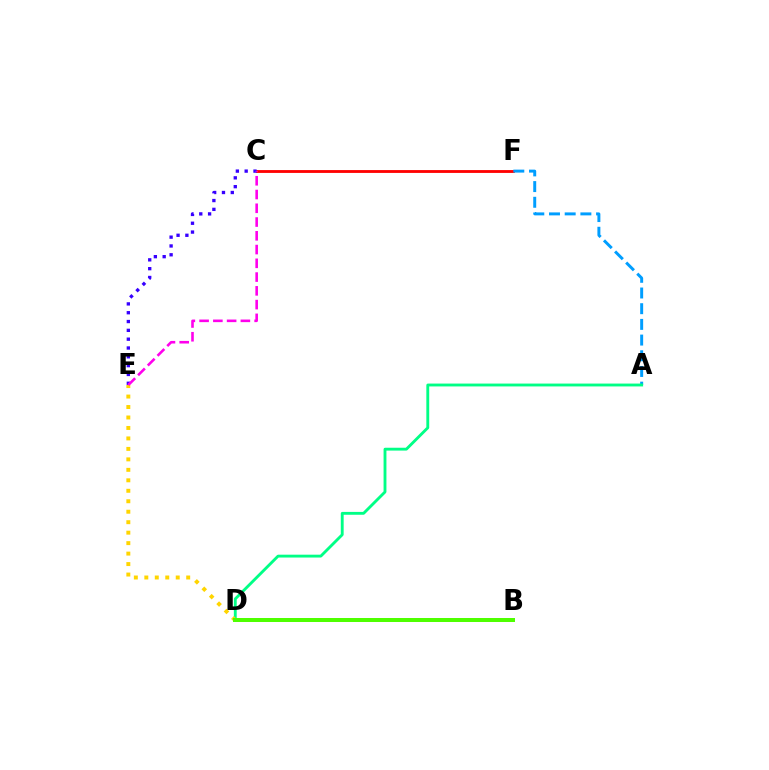{('C', 'F'): [{'color': '#ff0000', 'line_style': 'solid', 'thickness': 2.04}], ('C', 'E'): [{'color': '#3700ff', 'line_style': 'dotted', 'thickness': 2.4}, {'color': '#ff00ed', 'line_style': 'dashed', 'thickness': 1.87}], ('A', 'F'): [{'color': '#009eff', 'line_style': 'dashed', 'thickness': 2.13}], ('A', 'D'): [{'color': '#00ff86', 'line_style': 'solid', 'thickness': 2.06}], ('D', 'E'): [{'color': '#ffd500', 'line_style': 'dotted', 'thickness': 2.84}], ('B', 'D'): [{'color': '#4fff00', 'line_style': 'solid', 'thickness': 2.88}]}